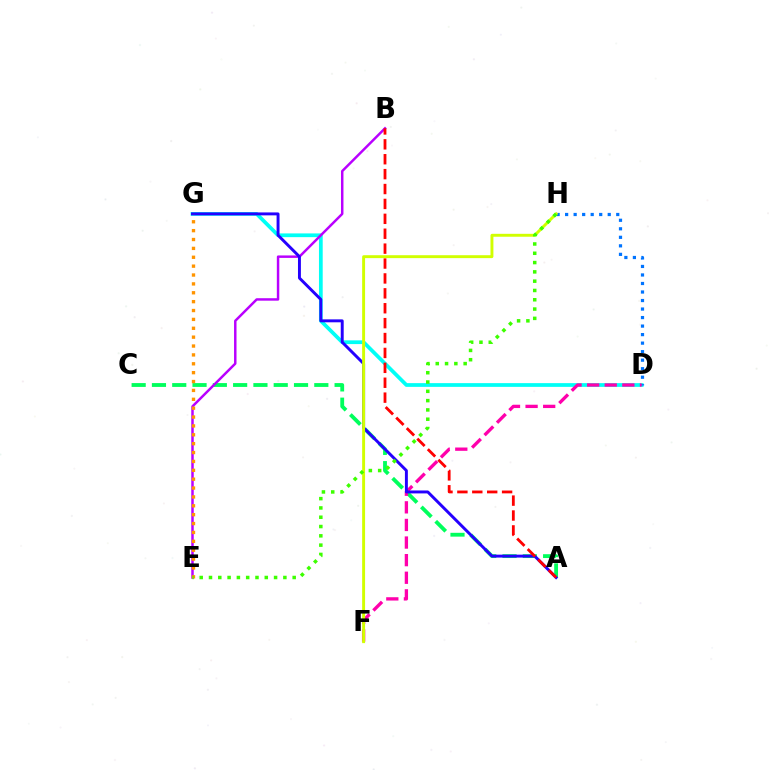{('D', 'G'): [{'color': '#00fff6', 'line_style': 'solid', 'thickness': 2.69}], ('D', 'H'): [{'color': '#0074ff', 'line_style': 'dotted', 'thickness': 2.32}], ('A', 'C'): [{'color': '#00ff5c', 'line_style': 'dashed', 'thickness': 2.76}], ('D', 'F'): [{'color': '#ff00ac', 'line_style': 'dashed', 'thickness': 2.39}], ('B', 'E'): [{'color': '#b900ff', 'line_style': 'solid', 'thickness': 1.78}], ('A', 'G'): [{'color': '#2500ff', 'line_style': 'solid', 'thickness': 2.11}], ('E', 'G'): [{'color': '#ff9400', 'line_style': 'dotted', 'thickness': 2.41}], ('A', 'B'): [{'color': '#ff0000', 'line_style': 'dashed', 'thickness': 2.02}], ('F', 'H'): [{'color': '#d1ff00', 'line_style': 'solid', 'thickness': 2.1}], ('E', 'H'): [{'color': '#3dff00', 'line_style': 'dotted', 'thickness': 2.53}]}